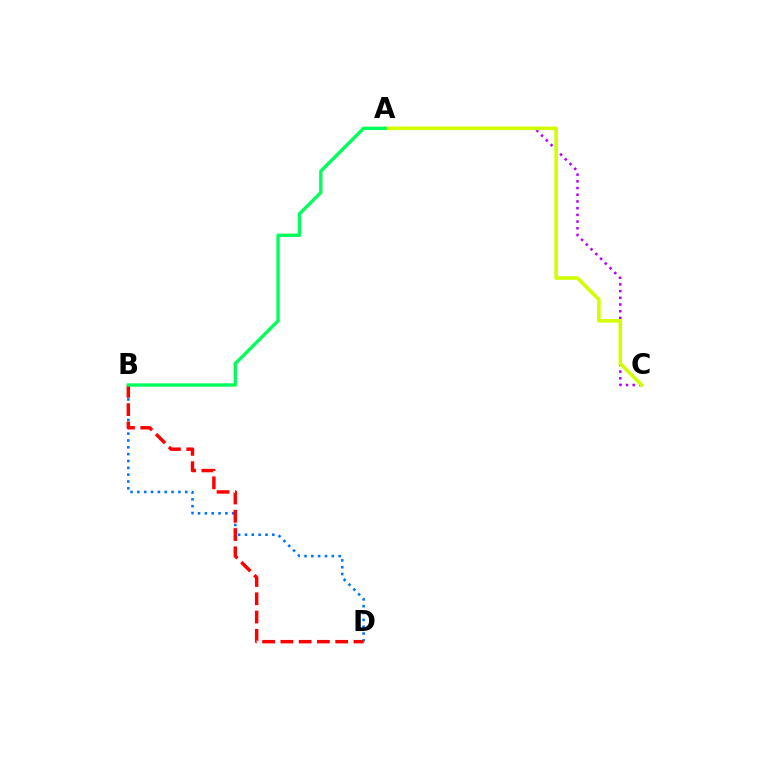{('A', 'C'): [{'color': '#b900ff', 'line_style': 'dotted', 'thickness': 1.82}, {'color': '#d1ff00', 'line_style': 'solid', 'thickness': 2.58}], ('B', 'D'): [{'color': '#0074ff', 'line_style': 'dotted', 'thickness': 1.86}, {'color': '#ff0000', 'line_style': 'dashed', 'thickness': 2.48}], ('A', 'B'): [{'color': '#00ff5c', 'line_style': 'solid', 'thickness': 2.42}]}